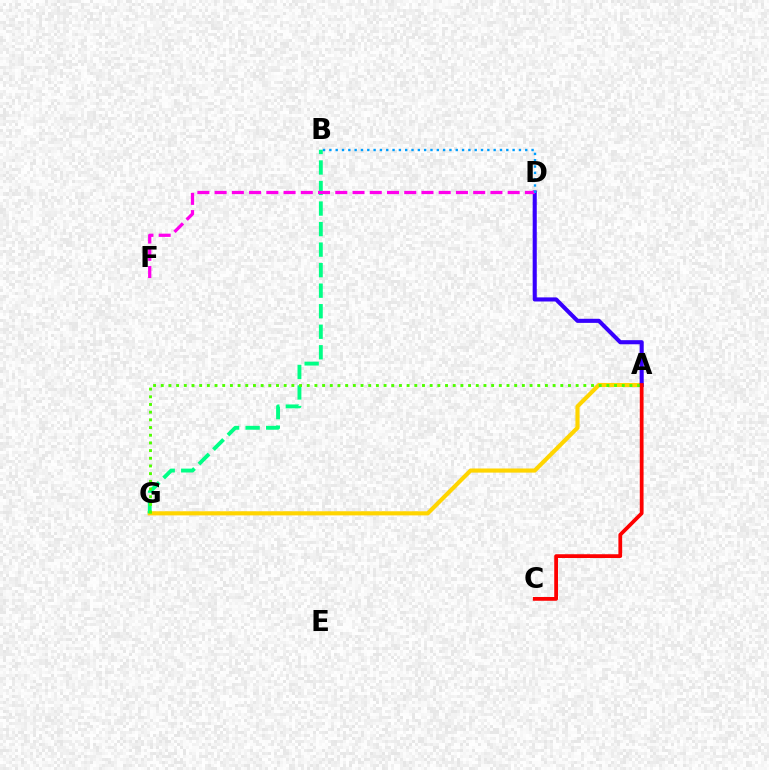{('A', 'G'): [{'color': '#ffd500', 'line_style': 'solid', 'thickness': 2.98}, {'color': '#4fff00', 'line_style': 'dotted', 'thickness': 2.09}], ('B', 'G'): [{'color': '#00ff86', 'line_style': 'dashed', 'thickness': 2.79}], ('A', 'D'): [{'color': '#3700ff', 'line_style': 'solid', 'thickness': 2.95}], ('D', 'F'): [{'color': '#ff00ed', 'line_style': 'dashed', 'thickness': 2.34}], ('B', 'D'): [{'color': '#009eff', 'line_style': 'dotted', 'thickness': 1.72}], ('A', 'C'): [{'color': '#ff0000', 'line_style': 'solid', 'thickness': 2.71}]}